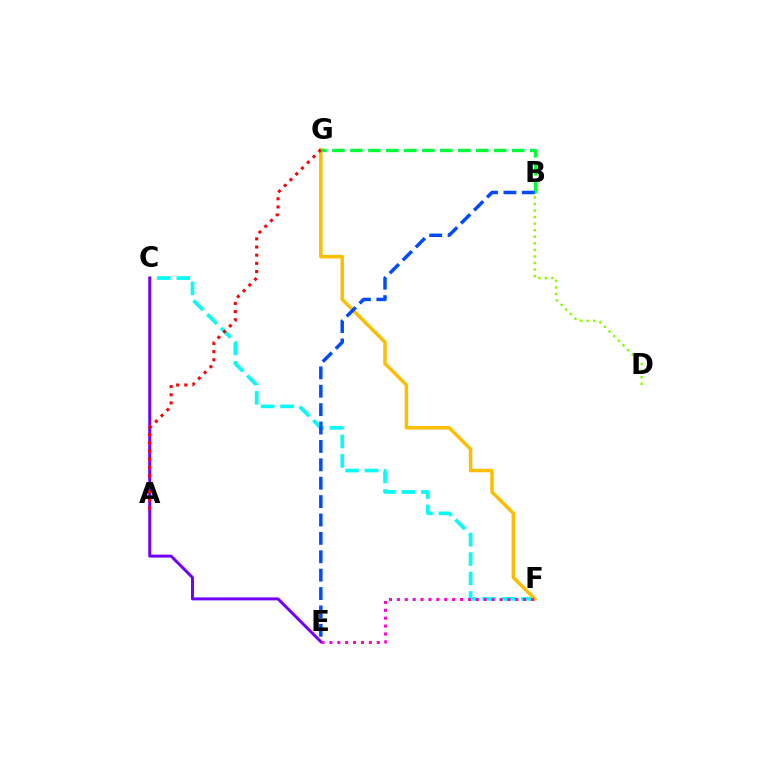{('C', 'F'): [{'color': '#00fff6', 'line_style': 'dashed', 'thickness': 2.64}], ('F', 'G'): [{'color': '#ffbd00', 'line_style': 'solid', 'thickness': 2.51}], ('C', 'E'): [{'color': '#7200ff', 'line_style': 'solid', 'thickness': 2.14}], ('B', 'G'): [{'color': '#00ff39', 'line_style': 'dashed', 'thickness': 2.44}], ('E', 'F'): [{'color': '#ff00cf', 'line_style': 'dotted', 'thickness': 2.14}], ('B', 'E'): [{'color': '#004bff', 'line_style': 'dashed', 'thickness': 2.5}], ('B', 'D'): [{'color': '#84ff00', 'line_style': 'dotted', 'thickness': 1.78}], ('A', 'G'): [{'color': '#ff0000', 'line_style': 'dotted', 'thickness': 2.22}]}